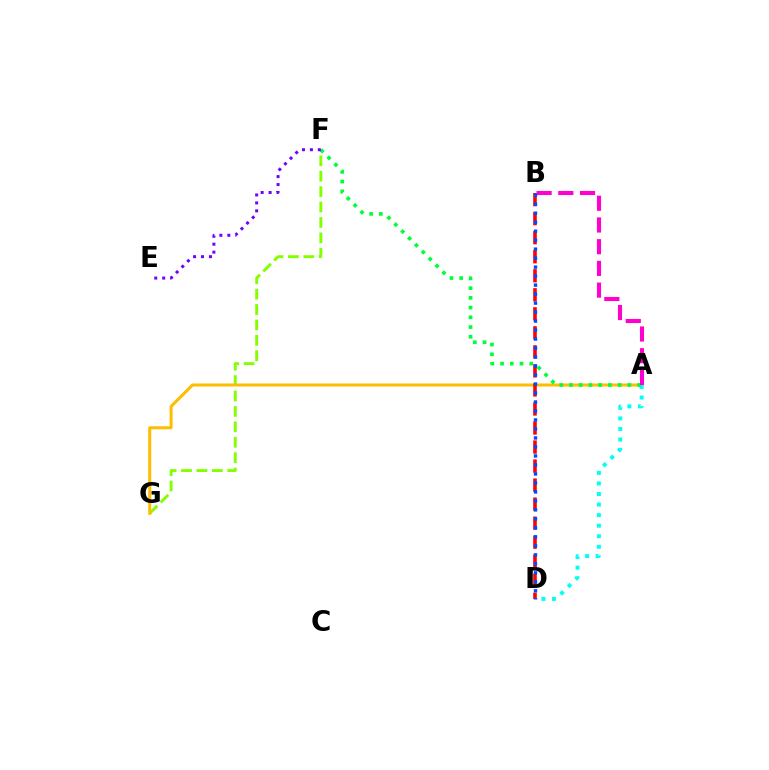{('F', 'G'): [{'color': '#84ff00', 'line_style': 'dashed', 'thickness': 2.09}], ('A', 'G'): [{'color': '#ffbd00', 'line_style': 'solid', 'thickness': 2.18}], ('B', 'D'): [{'color': '#ff0000', 'line_style': 'dashed', 'thickness': 2.59}, {'color': '#004bff', 'line_style': 'dotted', 'thickness': 2.44}], ('A', 'D'): [{'color': '#00fff6', 'line_style': 'dotted', 'thickness': 2.87}], ('A', 'F'): [{'color': '#00ff39', 'line_style': 'dotted', 'thickness': 2.64}], ('A', 'B'): [{'color': '#ff00cf', 'line_style': 'dashed', 'thickness': 2.95}], ('E', 'F'): [{'color': '#7200ff', 'line_style': 'dotted', 'thickness': 2.16}]}